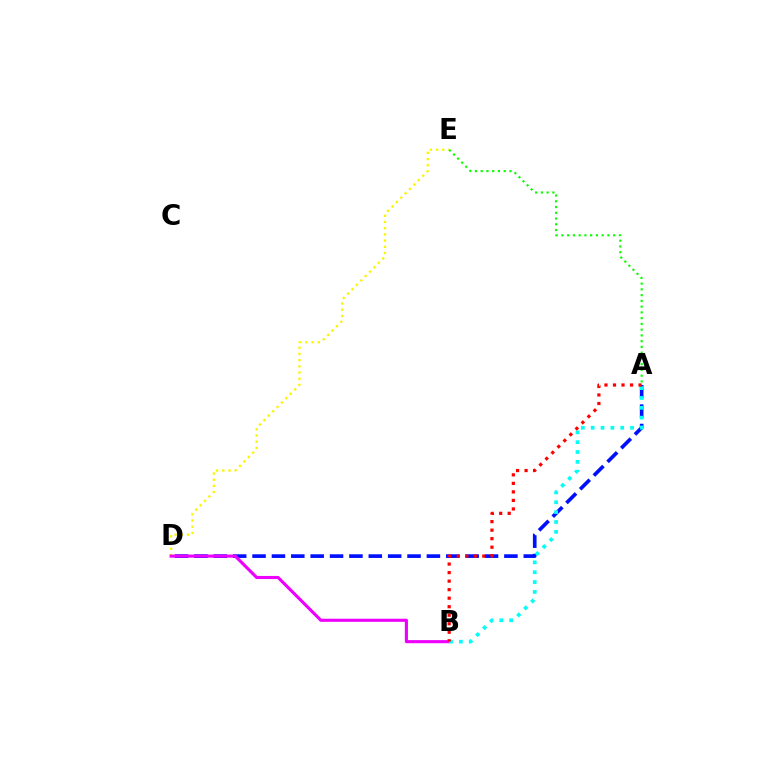{('A', 'D'): [{'color': '#0010ff', 'line_style': 'dashed', 'thickness': 2.63}], ('D', 'E'): [{'color': '#fcf500', 'line_style': 'dotted', 'thickness': 1.69}], ('B', 'D'): [{'color': '#ee00ff', 'line_style': 'solid', 'thickness': 2.24}], ('A', 'E'): [{'color': '#08ff00', 'line_style': 'dotted', 'thickness': 1.56}], ('A', 'B'): [{'color': '#00fff6', 'line_style': 'dotted', 'thickness': 2.68}, {'color': '#ff0000', 'line_style': 'dotted', 'thickness': 2.32}]}